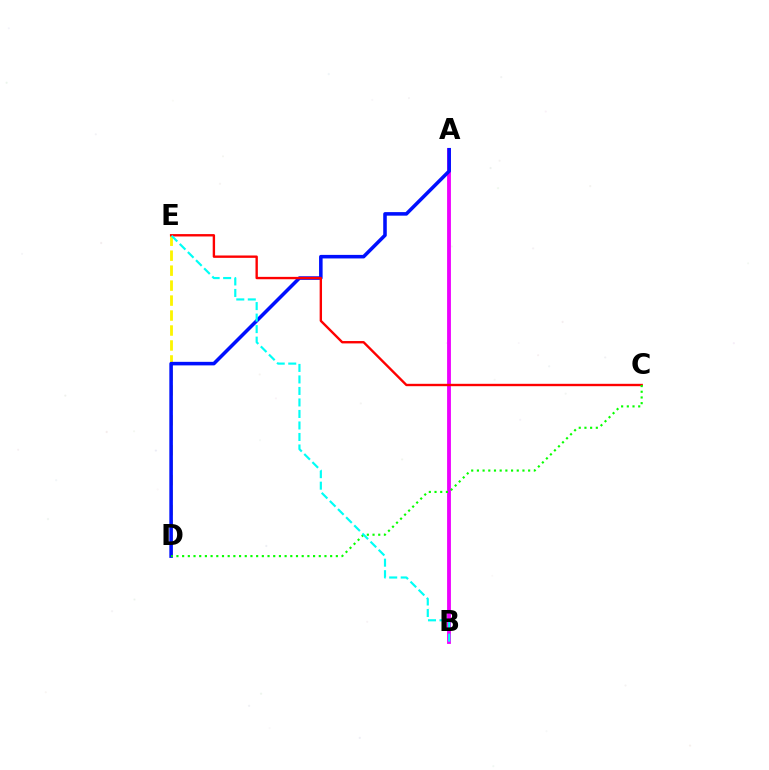{('A', 'B'): [{'color': '#ee00ff', 'line_style': 'solid', 'thickness': 2.76}], ('D', 'E'): [{'color': '#fcf500', 'line_style': 'dashed', 'thickness': 2.03}], ('A', 'D'): [{'color': '#0010ff', 'line_style': 'solid', 'thickness': 2.56}], ('C', 'E'): [{'color': '#ff0000', 'line_style': 'solid', 'thickness': 1.71}], ('C', 'D'): [{'color': '#08ff00', 'line_style': 'dotted', 'thickness': 1.55}], ('B', 'E'): [{'color': '#00fff6', 'line_style': 'dashed', 'thickness': 1.56}]}